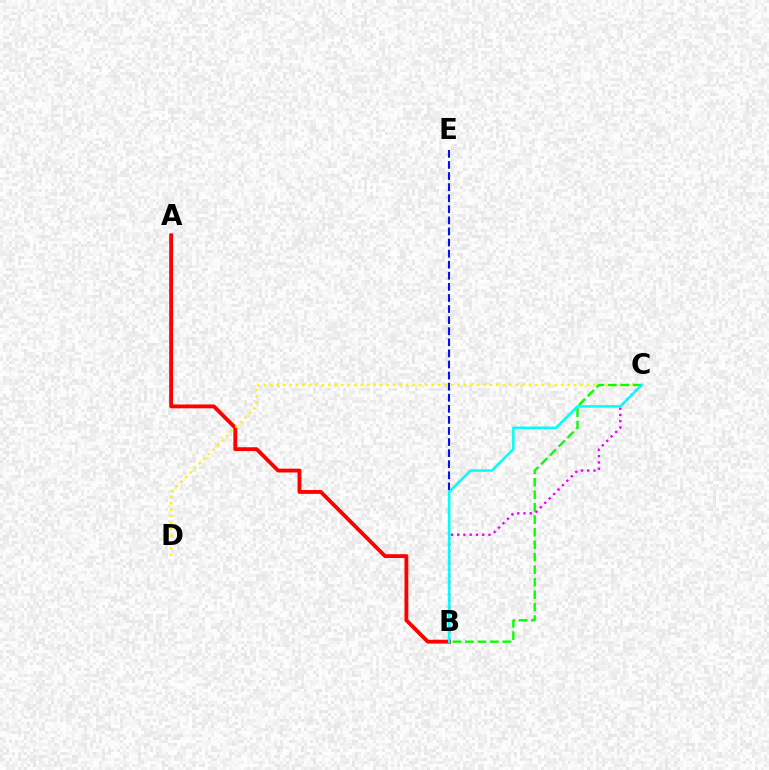{('A', 'B'): [{'color': '#ff0000', 'line_style': 'solid', 'thickness': 2.76}], ('C', 'D'): [{'color': '#fcf500', 'line_style': 'dotted', 'thickness': 1.76}], ('B', 'C'): [{'color': '#08ff00', 'line_style': 'dashed', 'thickness': 1.7}, {'color': '#ee00ff', 'line_style': 'dotted', 'thickness': 1.7}, {'color': '#00fff6', 'line_style': 'solid', 'thickness': 1.79}], ('B', 'E'): [{'color': '#0010ff', 'line_style': 'dashed', 'thickness': 1.51}]}